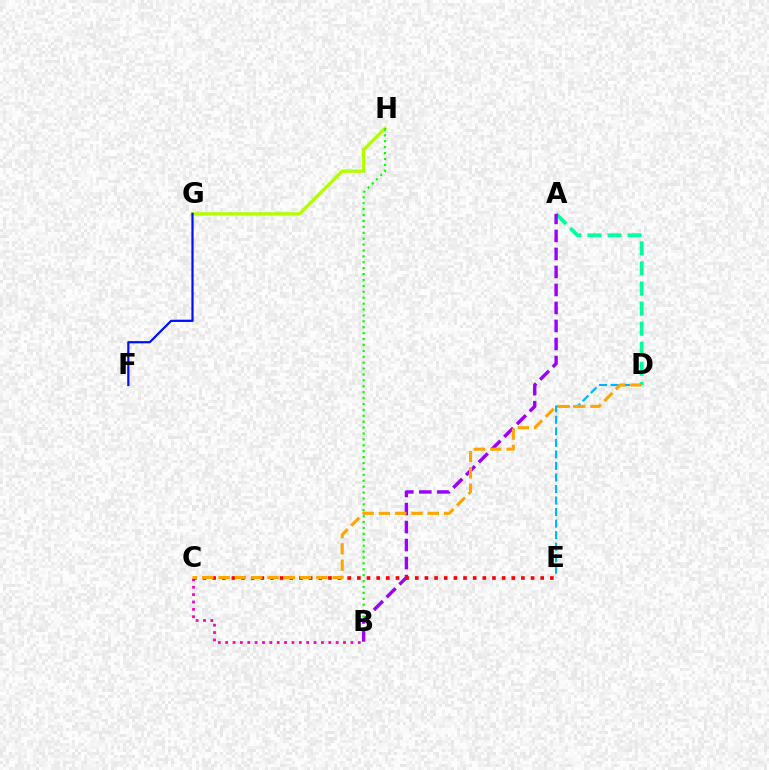{('A', 'D'): [{'color': '#00ff9d', 'line_style': 'dashed', 'thickness': 2.73}], ('B', 'C'): [{'color': '#ff00bd', 'line_style': 'dotted', 'thickness': 2.0}], ('G', 'H'): [{'color': '#b3ff00', 'line_style': 'solid', 'thickness': 2.42}], ('B', 'H'): [{'color': '#08ff00', 'line_style': 'dotted', 'thickness': 1.6}], ('A', 'B'): [{'color': '#9b00ff', 'line_style': 'dashed', 'thickness': 2.45}], ('D', 'E'): [{'color': '#00b5ff', 'line_style': 'dashed', 'thickness': 1.57}], ('F', 'G'): [{'color': '#0010ff', 'line_style': 'solid', 'thickness': 1.61}], ('C', 'E'): [{'color': '#ff0000', 'line_style': 'dotted', 'thickness': 2.62}], ('C', 'D'): [{'color': '#ffa500', 'line_style': 'dashed', 'thickness': 2.21}]}